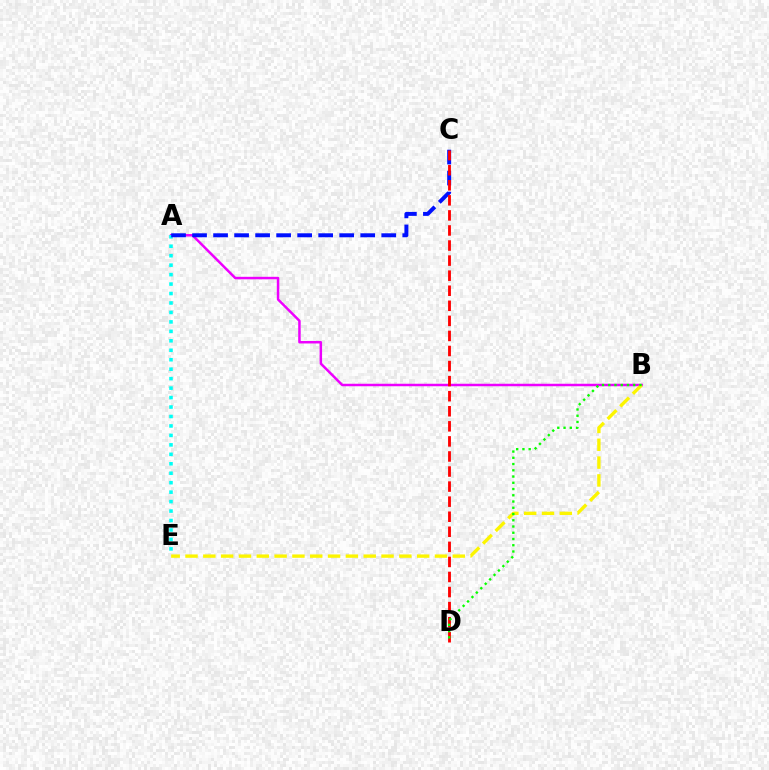{('A', 'B'): [{'color': '#ee00ff', 'line_style': 'solid', 'thickness': 1.8}], ('A', 'E'): [{'color': '#00fff6', 'line_style': 'dotted', 'thickness': 2.57}], ('A', 'C'): [{'color': '#0010ff', 'line_style': 'dashed', 'thickness': 2.86}], ('B', 'E'): [{'color': '#fcf500', 'line_style': 'dashed', 'thickness': 2.42}], ('C', 'D'): [{'color': '#ff0000', 'line_style': 'dashed', 'thickness': 2.05}], ('B', 'D'): [{'color': '#08ff00', 'line_style': 'dotted', 'thickness': 1.7}]}